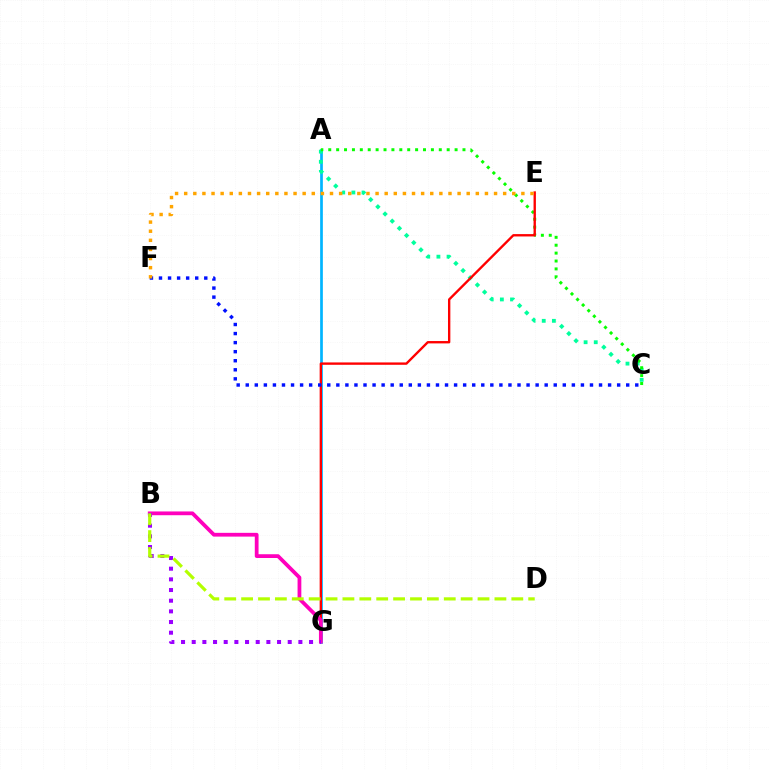{('A', 'G'): [{'color': '#00b5ff', 'line_style': 'solid', 'thickness': 1.95}], ('A', 'C'): [{'color': '#00ff9d', 'line_style': 'dotted', 'thickness': 2.76}, {'color': '#08ff00', 'line_style': 'dotted', 'thickness': 2.15}], ('E', 'G'): [{'color': '#ff0000', 'line_style': 'solid', 'thickness': 1.7}], ('C', 'F'): [{'color': '#0010ff', 'line_style': 'dotted', 'thickness': 2.46}], ('E', 'F'): [{'color': '#ffa500', 'line_style': 'dotted', 'thickness': 2.48}], ('B', 'G'): [{'color': '#ff00bd', 'line_style': 'solid', 'thickness': 2.71}, {'color': '#9b00ff', 'line_style': 'dotted', 'thickness': 2.9}], ('B', 'D'): [{'color': '#b3ff00', 'line_style': 'dashed', 'thickness': 2.29}]}